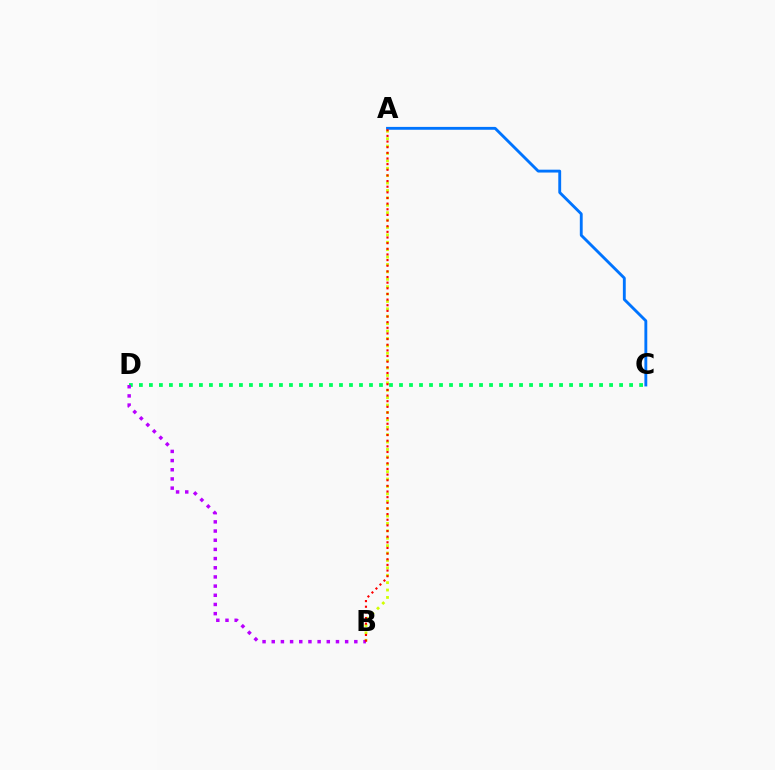{('A', 'C'): [{'color': '#0074ff', 'line_style': 'solid', 'thickness': 2.06}], ('C', 'D'): [{'color': '#00ff5c', 'line_style': 'dotted', 'thickness': 2.72}], ('A', 'B'): [{'color': '#d1ff00', 'line_style': 'dotted', 'thickness': 2.01}, {'color': '#ff0000', 'line_style': 'dotted', 'thickness': 1.53}], ('B', 'D'): [{'color': '#b900ff', 'line_style': 'dotted', 'thickness': 2.49}]}